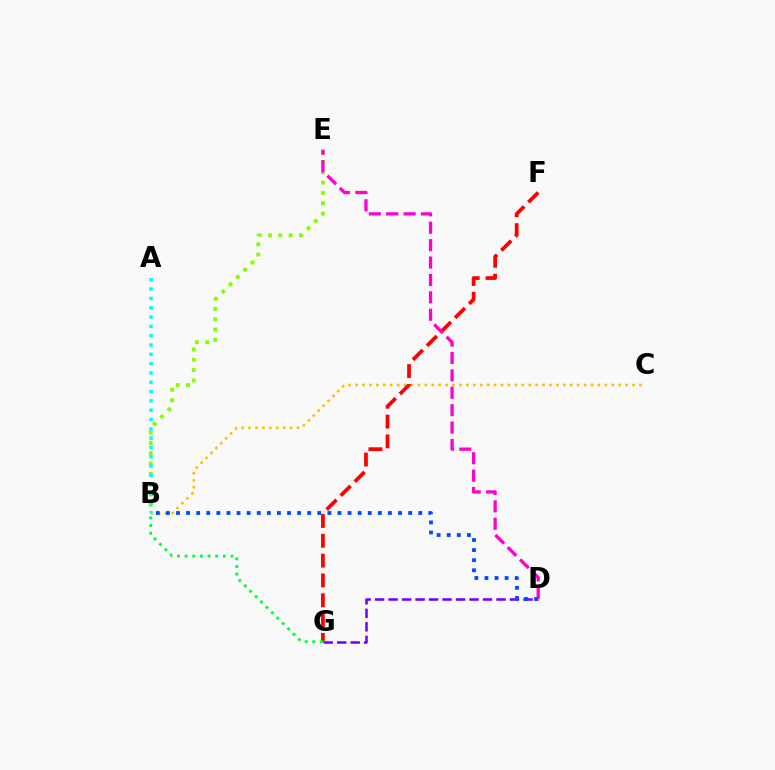{('B', 'C'): [{'color': '#ffbd00', 'line_style': 'dotted', 'thickness': 1.88}], ('F', 'G'): [{'color': '#ff0000', 'line_style': 'dashed', 'thickness': 2.69}], ('B', 'E'): [{'color': '#84ff00', 'line_style': 'dotted', 'thickness': 2.81}], ('D', 'G'): [{'color': '#7200ff', 'line_style': 'dashed', 'thickness': 1.83}], ('D', 'E'): [{'color': '#ff00cf', 'line_style': 'dashed', 'thickness': 2.36}], ('B', 'G'): [{'color': '#00ff39', 'line_style': 'dotted', 'thickness': 2.07}], ('B', 'D'): [{'color': '#004bff', 'line_style': 'dotted', 'thickness': 2.74}], ('A', 'B'): [{'color': '#00fff6', 'line_style': 'dotted', 'thickness': 2.53}]}